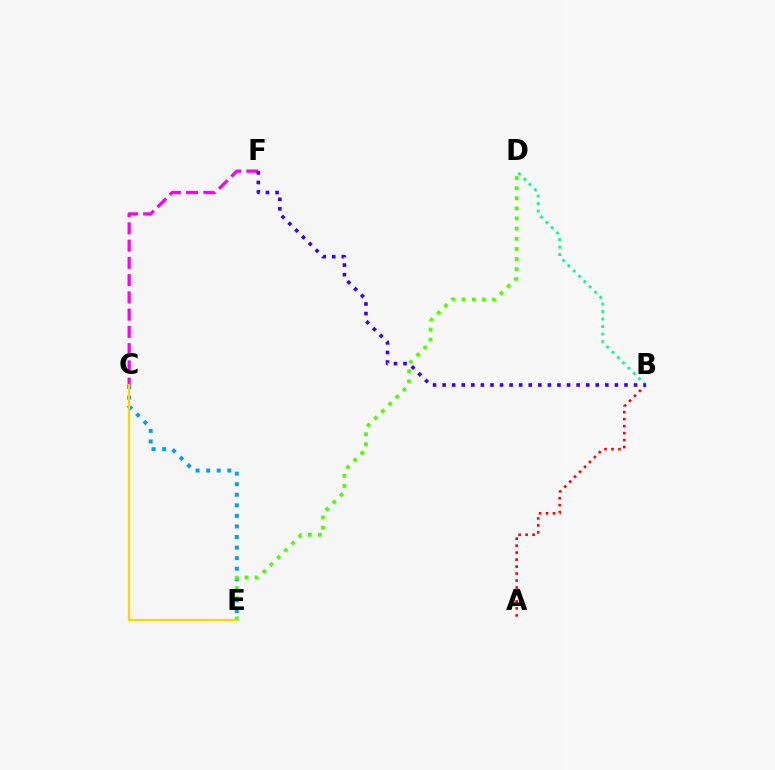{('B', 'D'): [{'color': '#00ff86', 'line_style': 'dotted', 'thickness': 2.04}], ('C', 'E'): [{'color': '#009eff', 'line_style': 'dotted', 'thickness': 2.87}, {'color': '#ffd500', 'line_style': 'solid', 'thickness': 1.6}], ('C', 'F'): [{'color': '#ff00ed', 'line_style': 'dashed', 'thickness': 2.34}], ('A', 'B'): [{'color': '#ff0000', 'line_style': 'dotted', 'thickness': 1.89}], ('B', 'F'): [{'color': '#3700ff', 'line_style': 'dotted', 'thickness': 2.6}], ('D', 'E'): [{'color': '#4fff00', 'line_style': 'dotted', 'thickness': 2.75}]}